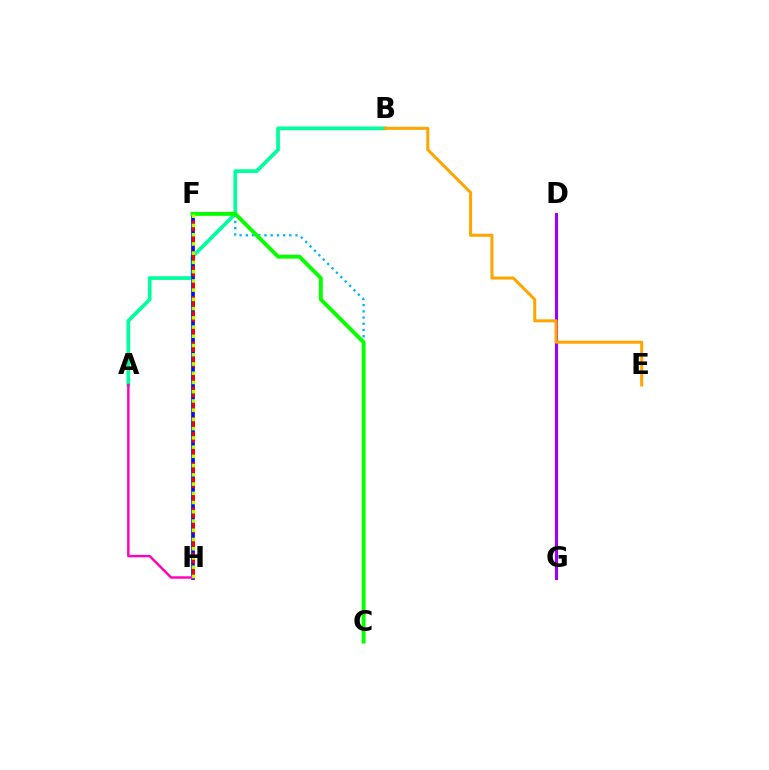{('D', 'G'): [{'color': '#9b00ff', 'line_style': 'solid', 'thickness': 2.23}], ('A', 'B'): [{'color': '#00ff9d', 'line_style': 'solid', 'thickness': 2.68}], ('F', 'H'): [{'color': '#0010ff', 'line_style': 'solid', 'thickness': 2.67}, {'color': '#ff0000', 'line_style': 'dashed', 'thickness': 2.05}, {'color': '#b3ff00', 'line_style': 'dotted', 'thickness': 2.51}], ('B', 'E'): [{'color': '#ffa500', 'line_style': 'solid', 'thickness': 2.17}], ('C', 'F'): [{'color': '#00b5ff', 'line_style': 'dotted', 'thickness': 1.69}, {'color': '#08ff00', 'line_style': 'solid', 'thickness': 2.82}], ('A', 'H'): [{'color': '#ff00bd', 'line_style': 'solid', 'thickness': 1.76}]}